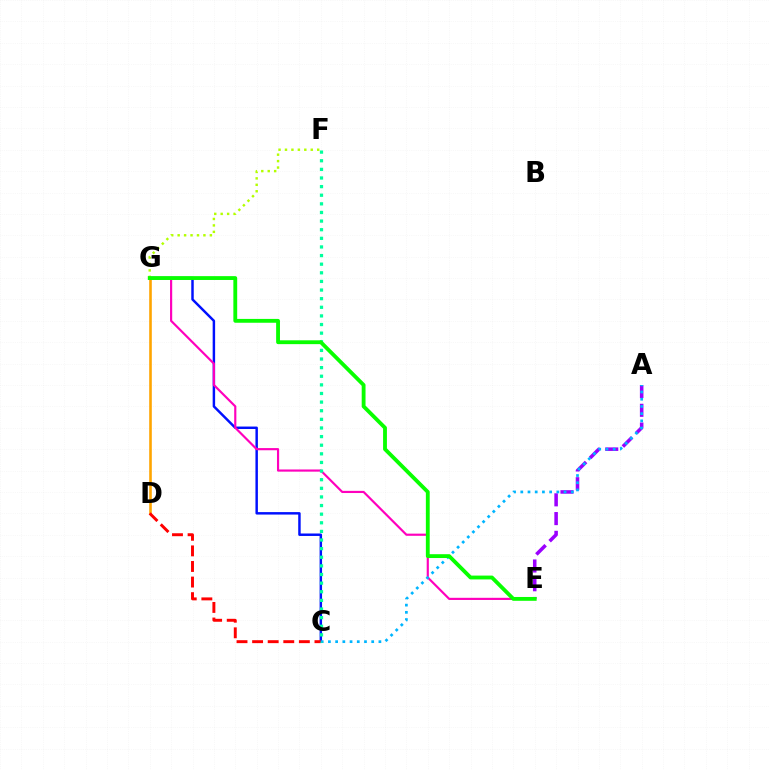{('C', 'G'): [{'color': '#0010ff', 'line_style': 'solid', 'thickness': 1.77}], ('E', 'G'): [{'color': '#ff00bd', 'line_style': 'solid', 'thickness': 1.56}, {'color': '#08ff00', 'line_style': 'solid', 'thickness': 2.76}], ('D', 'G'): [{'color': '#ffa500', 'line_style': 'solid', 'thickness': 1.88}], ('A', 'E'): [{'color': '#9b00ff', 'line_style': 'dashed', 'thickness': 2.55}], ('F', 'G'): [{'color': '#b3ff00', 'line_style': 'dotted', 'thickness': 1.75}], ('C', 'D'): [{'color': '#ff0000', 'line_style': 'dashed', 'thickness': 2.12}], ('A', 'C'): [{'color': '#00b5ff', 'line_style': 'dotted', 'thickness': 1.96}], ('C', 'F'): [{'color': '#00ff9d', 'line_style': 'dotted', 'thickness': 2.34}]}